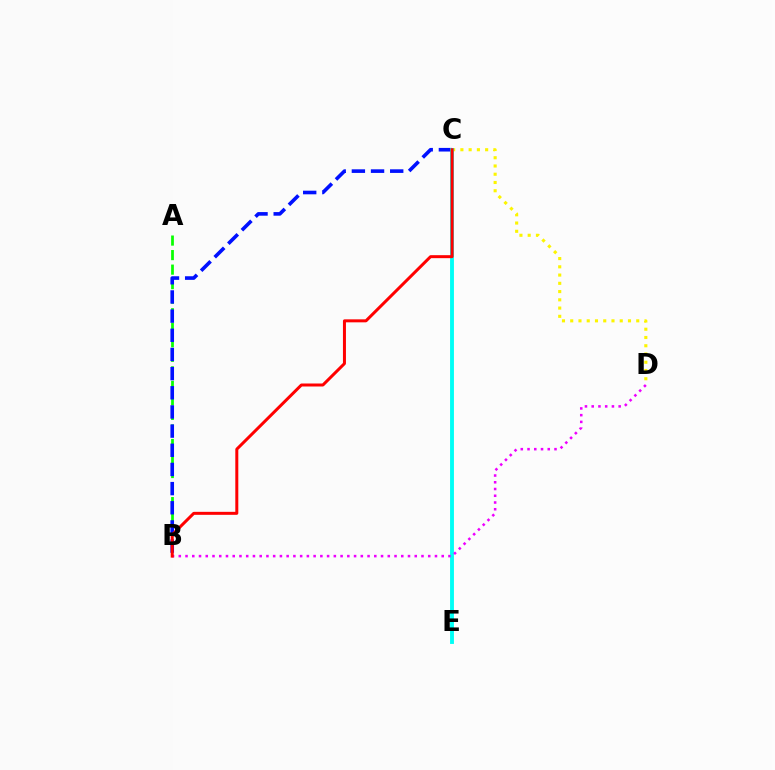{('C', 'D'): [{'color': '#fcf500', 'line_style': 'dotted', 'thickness': 2.24}], ('A', 'B'): [{'color': '#08ff00', 'line_style': 'dashed', 'thickness': 1.97}], ('B', 'C'): [{'color': '#0010ff', 'line_style': 'dashed', 'thickness': 2.6}, {'color': '#ff0000', 'line_style': 'solid', 'thickness': 2.16}], ('C', 'E'): [{'color': '#00fff6', 'line_style': 'solid', 'thickness': 2.78}], ('B', 'D'): [{'color': '#ee00ff', 'line_style': 'dotted', 'thickness': 1.83}]}